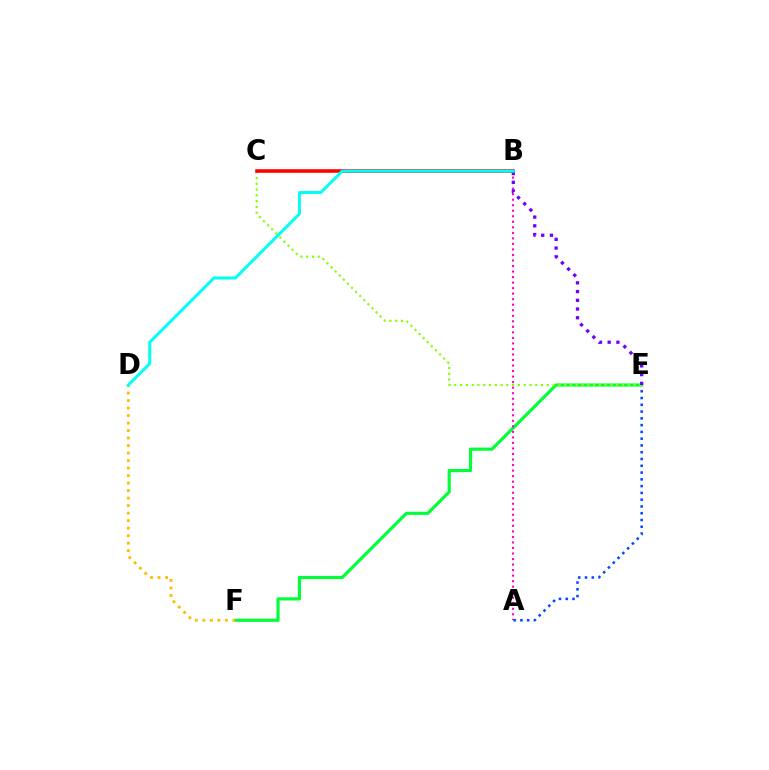{('A', 'E'): [{'color': '#004bff', 'line_style': 'dotted', 'thickness': 1.84}], ('E', 'F'): [{'color': '#00ff39', 'line_style': 'solid', 'thickness': 2.27}], ('C', 'E'): [{'color': '#84ff00', 'line_style': 'dotted', 'thickness': 1.57}], ('A', 'B'): [{'color': '#ff00cf', 'line_style': 'dotted', 'thickness': 1.5}], ('B', 'C'): [{'color': '#ff0000', 'line_style': 'solid', 'thickness': 2.58}], ('B', 'E'): [{'color': '#7200ff', 'line_style': 'dotted', 'thickness': 2.37}], ('D', 'F'): [{'color': '#ffbd00', 'line_style': 'dotted', 'thickness': 2.04}], ('B', 'D'): [{'color': '#00fff6', 'line_style': 'solid', 'thickness': 2.14}]}